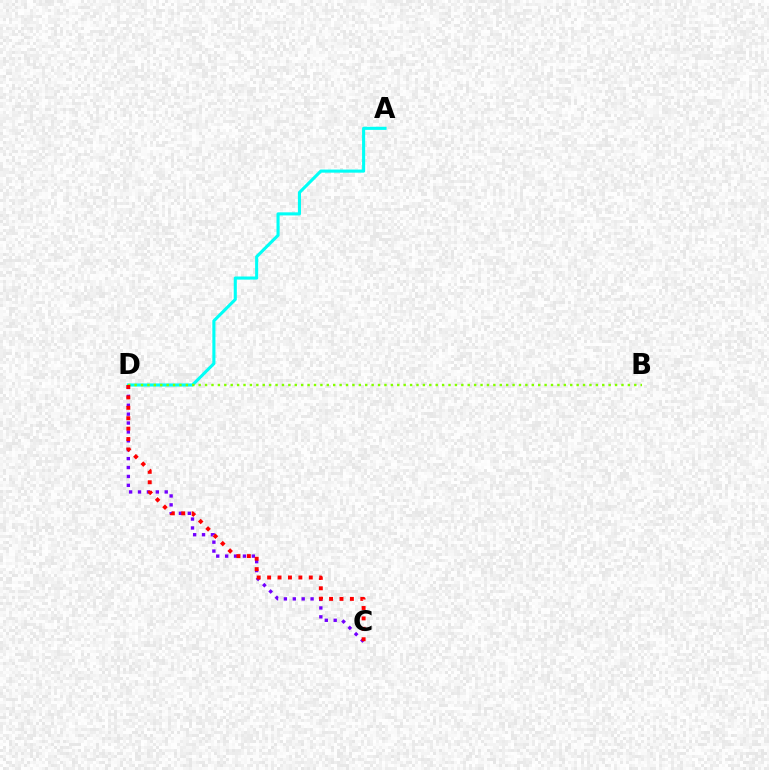{('C', 'D'): [{'color': '#7200ff', 'line_style': 'dotted', 'thickness': 2.42}, {'color': '#ff0000', 'line_style': 'dotted', 'thickness': 2.83}], ('A', 'D'): [{'color': '#00fff6', 'line_style': 'solid', 'thickness': 2.23}], ('B', 'D'): [{'color': '#84ff00', 'line_style': 'dotted', 'thickness': 1.74}]}